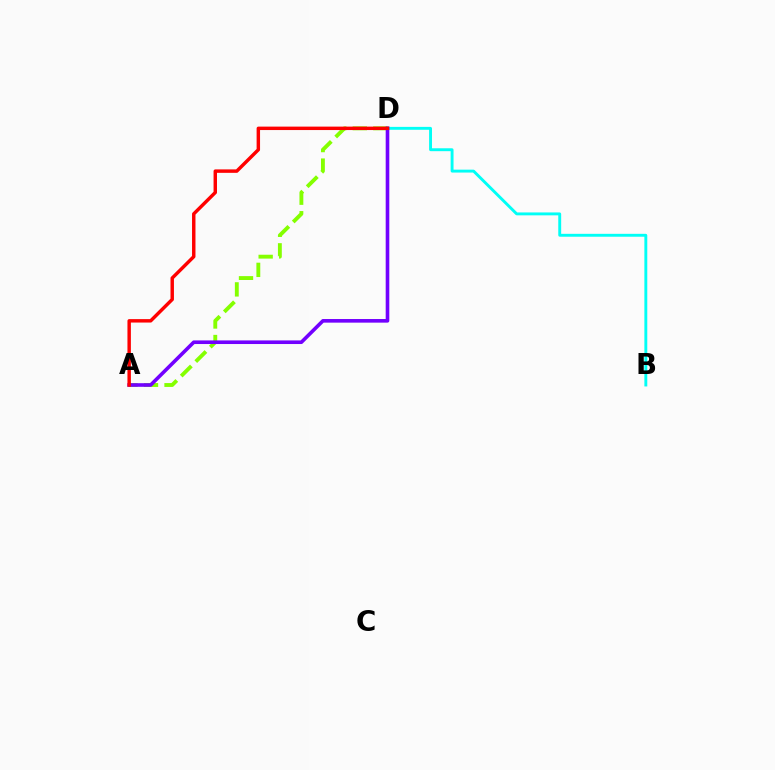{('A', 'D'): [{'color': '#84ff00', 'line_style': 'dashed', 'thickness': 2.79}, {'color': '#7200ff', 'line_style': 'solid', 'thickness': 2.6}, {'color': '#ff0000', 'line_style': 'solid', 'thickness': 2.48}], ('B', 'D'): [{'color': '#00fff6', 'line_style': 'solid', 'thickness': 2.09}]}